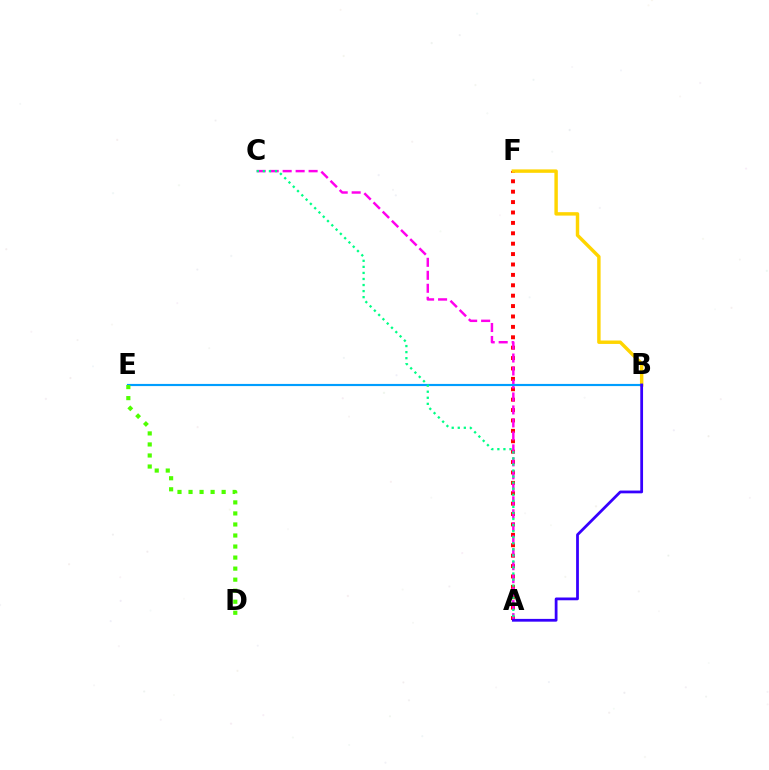{('A', 'F'): [{'color': '#ff0000', 'line_style': 'dotted', 'thickness': 2.83}], ('B', 'F'): [{'color': '#ffd500', 'line_style': 'solid', 'thickness': 2.47}], ('A', 'C'): [{'color': '#ff00ed', 'line_style': 'dashed', 'thickness': 1.76}, {'color': '#00ff86', 'line_style': 'dotted', 'thickness': 1.65}], ('B', 'E'): [{'color': '#009eff', 'line_style': 'solid', 'thickness': 1.56}], ('D', 'E'): [{'color': '#4fff00', 'line_style': 'dotted', 'thickness': 3.0}], ('A', 'B'): [{'color': '#3700ff', 'line_style': 'solid', 'thickness': 2.0}]}